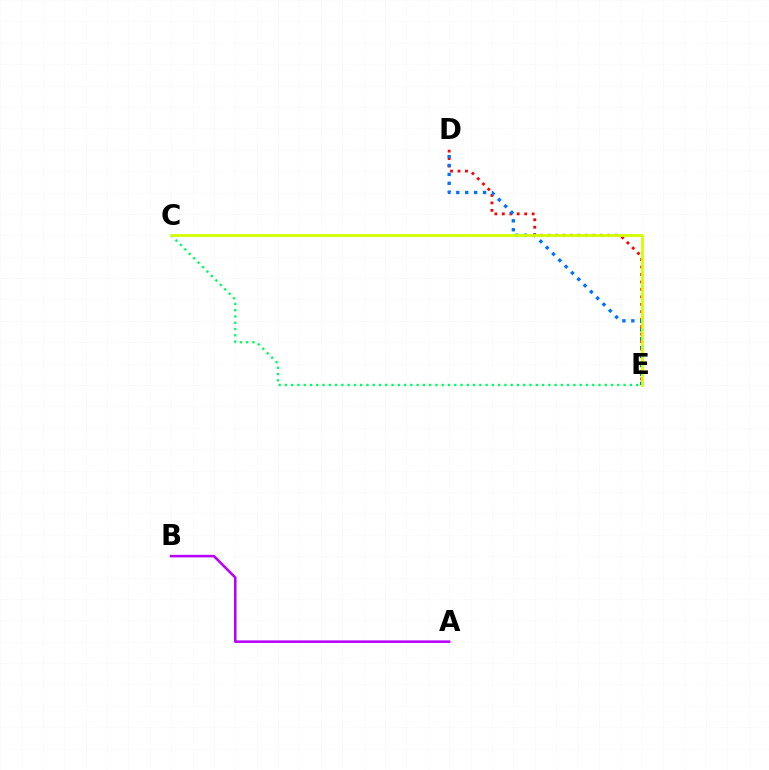{('D', 'E'): [{'color': '#ff0000', 'line_style': 'dotted', 'thickness': 2.03}, {'color': '#0074ff', 'line_style': 'dotted', 'thickness': 2.42}], ('A', 'B'): [{'color': '#b900ff', 'line_style': 'solid', 'thickness': 1.83}], ('C', 'E'): [{'color': '#00ff5c', 'line_style': 'dotted', 'thickness': 1.7}, {'color': '#d1ff00', 'line_style': 'solid', 'thickness': 2.02}]}